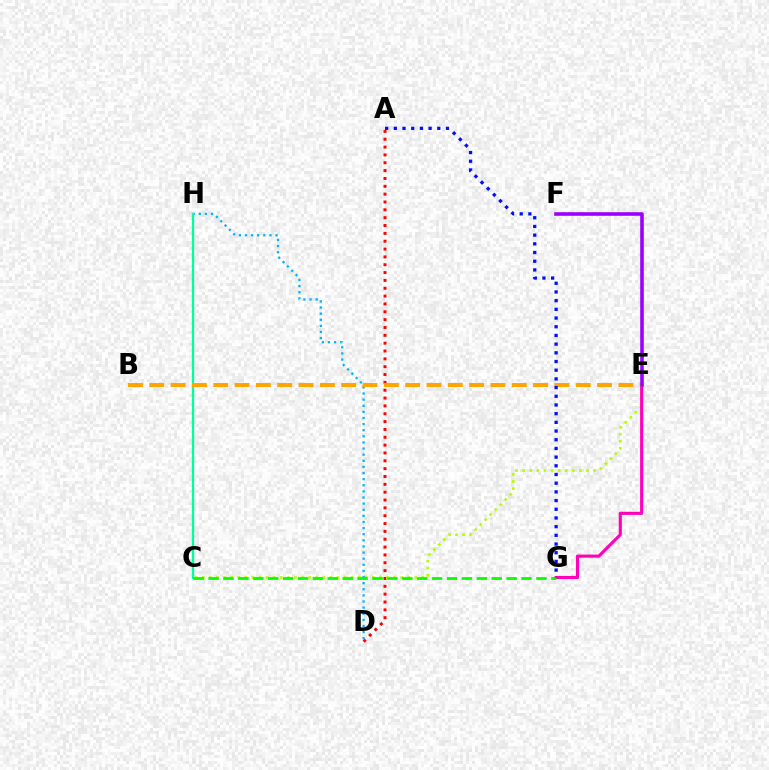{('A', 'D'): [{'color': '#ff0000', 'line_style': 'dotted', 'thickness': 2.13}], ('D', 'H'): [{'color': '#00b5ff', 'line_style': 'dotted', 'thickness': 1.66}], ('C', 'H'): [{'color': '#00ff9d', 'line_style': 'solid', 'thickness': 1.67}], ('C', 'E'): [{'color': '#b3ff00', 'line_style': 'dotted', 'thickness': 1.93}], ('E', 'G'): [{'color': '#ff00bd', 'line_style': 'solid', 'thickness': 2.25}], ('B', 'E'): [{'color': '#ffa500', 'line_style': 'dashed', 'thickness': 2.9}], ('C', 'G'): [{'color': '#08ff00', 'line_style': 'dashed', 'thickness': 2.02}], ('E', 'F'): [{'color': '#9b00ff', 'line_style': 'solid', 'thickness': 2.58}], ('A', 'G'): [{'color': '#0010ff', 'line_style': 'dotted', 'thickness': 2.36}]}